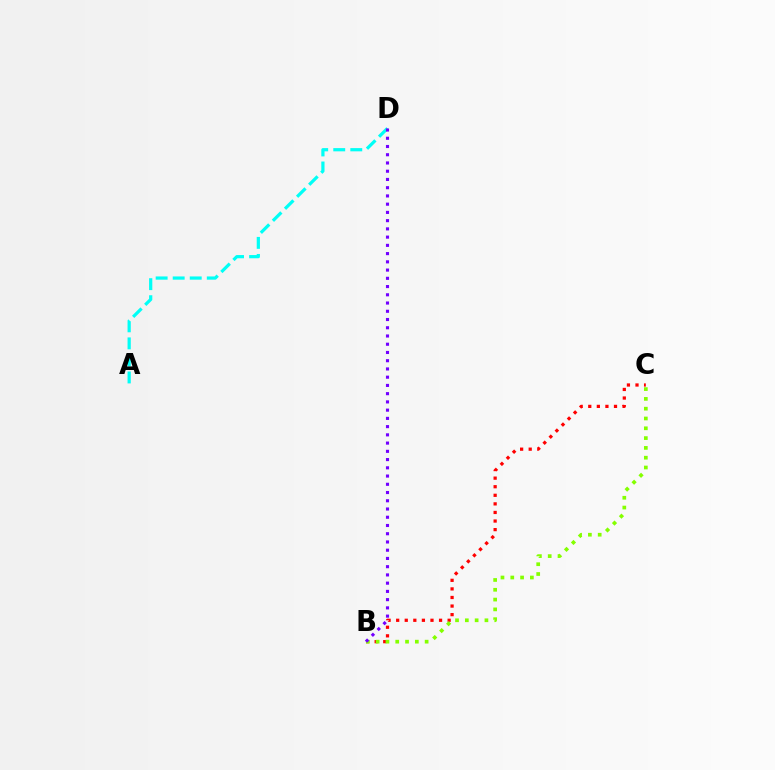{('A', 'D'): [{'color': '#00fff6', 'line_style': 'dashed', 'thickness': 2.32}], ('B', 'C'): [{'color': '#ff0000', 'line_style': 'dotted', 'thickness': 2.33}, {'color': '#84ff00', 'line_style': 'dotted', 'thickness': 2.66}], ('B', 'D'): [{'color': '#7200ff', 'line_style': 'dotted', 'thickness': 2.24}]}